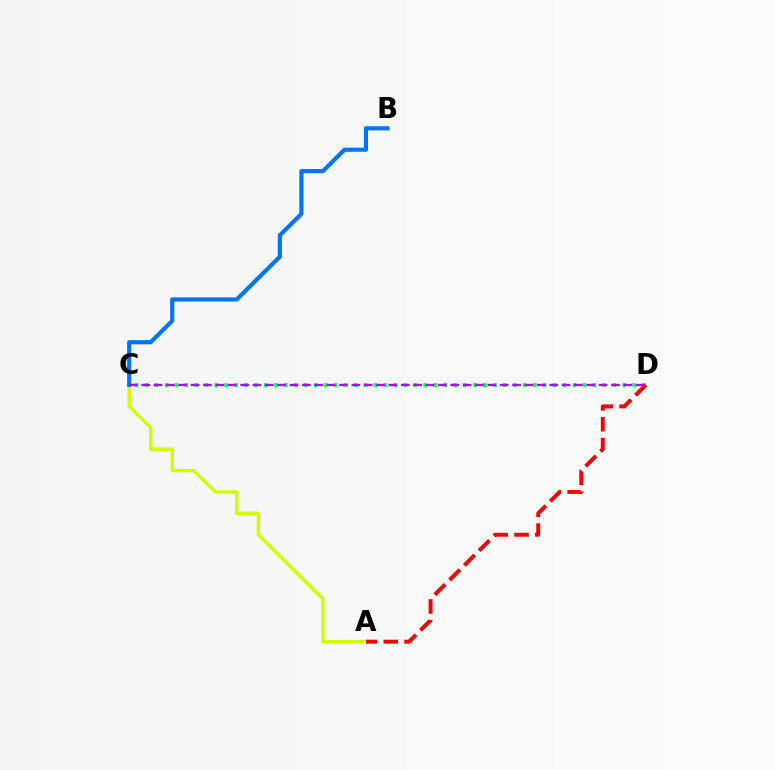{('C', 'D'): [{'color': '#00ff5c', 'line_style': 'dotted', 'thickness': 2.7}, {'color': '#b900ff', 'line_style': 'dashed', 'thickness': 1.68}], ('A', 'C'): [{'color': '#d1ff00', 'line_style': 'solid', 'thickness': 2.44}], ('B', 'C'): [{'color': '#0074ff', 'line_style': 'solid', 'thickness': 2.97}], ('A', 'D'): [{'color': '#ff0000', 'line_style': 'dashed', 'thickness': 2.83}]}